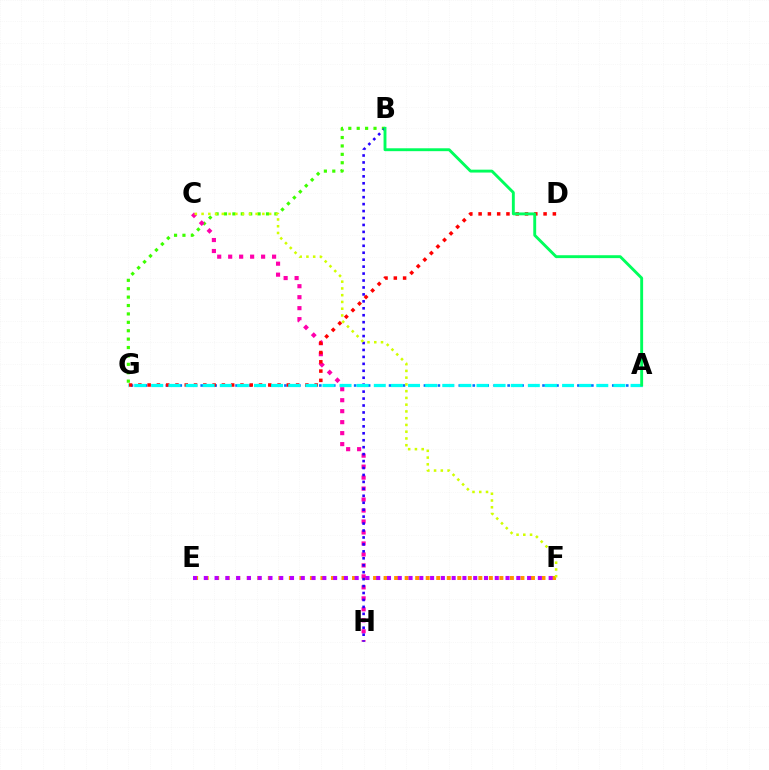{('B', 'G'): [{'color': '#3dff00', 'line_style': 'dotted', 'thickness': 2.28}], ('E', 'F'): [{'color': '#ff9400', 'line_style': 'dotted', 'thickness': 2.86}, {'color': '#b900ff', 'line_style': 'dotted', 'thickness': 2.93}], ('A', 'G'): [{'color': '#0074ff', 'line_style': 'dotted', 'thickness': 1.9}, {'color': '#00fff6', 'line_style': 'dashed', 'thickness': 2.33}], ('C', 'H'): [{'color': '#ff00ac', 'line_style': 'dotted', 'thickness': 2.98}], ('B', 'H'): [{'color': '#2500ff', 'line_style': 'dotted', 'thickness': 1.89}], ('D', 'G'): [{'color': '#ff0000', 'line_style': 'dotted', 'thickness': 2.52}], ('C', 'F'): [{'color': '#d1ff00', 'line_style': 'dotted', 'thickness': 1.84}], ('A', 'B'): [{'color': '#00ff5c', 'line_style': 'solid', 'thickness': 2.08}]}